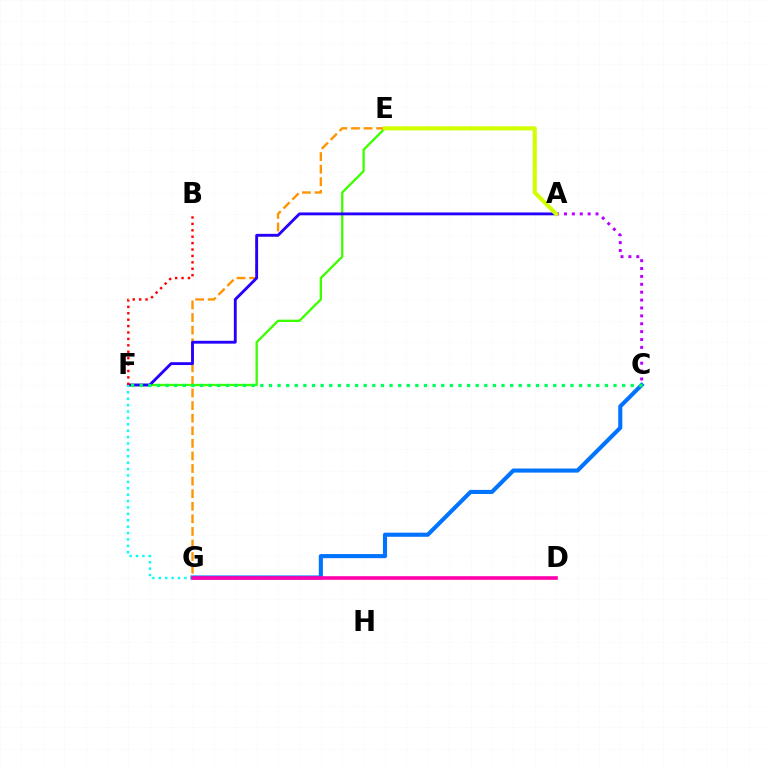{('E', 'F'): [{'color': '#3dff00', 'line_style': 'solid', 'thickness': 1.68}], ('C', 'G'): [{'color': '#0074ff', 'line_style': 'solid', 'thickness': 2.95}], ('E', 'G'): [{'color': '#ff9400', 'line_style': 'dashed', 'thickness': 1.71}], ('A', 'C'): [{'color': '#b900ff', 'line_style': 'dotted', 'thickness': 2.14}], ('A', 'F'): [{'color': '#2500ff', 'line_style': 'solid', 'thickness': 2.05}], ('C', 'F'): [{'color': '#00ff5c', 'line_style': 'dotted', 'thickness': 2.34}], ('F', 'G'): [{'color': '#00fff6', 'line_style': 'dotted', 'thickness': 1.74}], ('D', 'G'): [{'color': '#ff00ac', 'line_style': 'solid', 'thickness': 2.61}], ('A', 'E'): [{'color': '#d1ff00', 'line_style': 'solid', 'thickness': 2.94}], ('B', 'F'): [{'color': '#ff0000', 'line_style': 'dotted', 'thickness': 1.74}]}